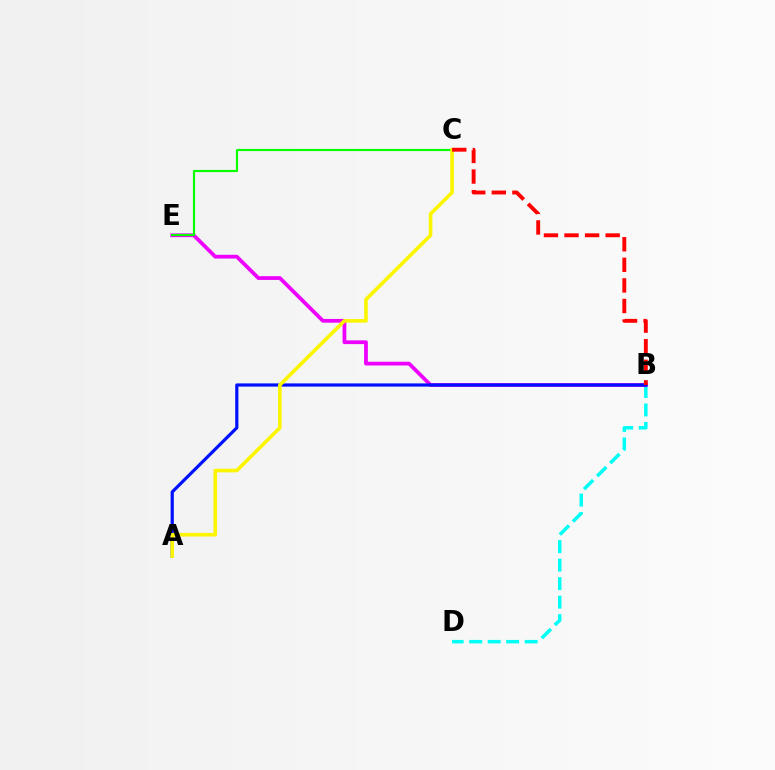{('B', 'D'): [{'color': '#00fff6', 'line_style': 'dashed', 'thickness': 2.51}], ('B', 'E'): [{'color': '#ee00ff', 'line_style': 'solid', 'thickness': 2.71}], ('A', 'B'): [{'color': '#0010ff', 'line_style': 'solid', 'thickness': 2.3}], ('C', 'E'): [{'color': '#08ff00', 'line_style': 'solid', 'thickness': 1.56}], ('A', 'C'): [{'color': '#fcf500', 'line_style': 'solid', 'thickness': 2.6}], ('B', 'C'): [{'color': '#ff0000', 'line_style': 'dashed', 'thickness': 2.8}]}